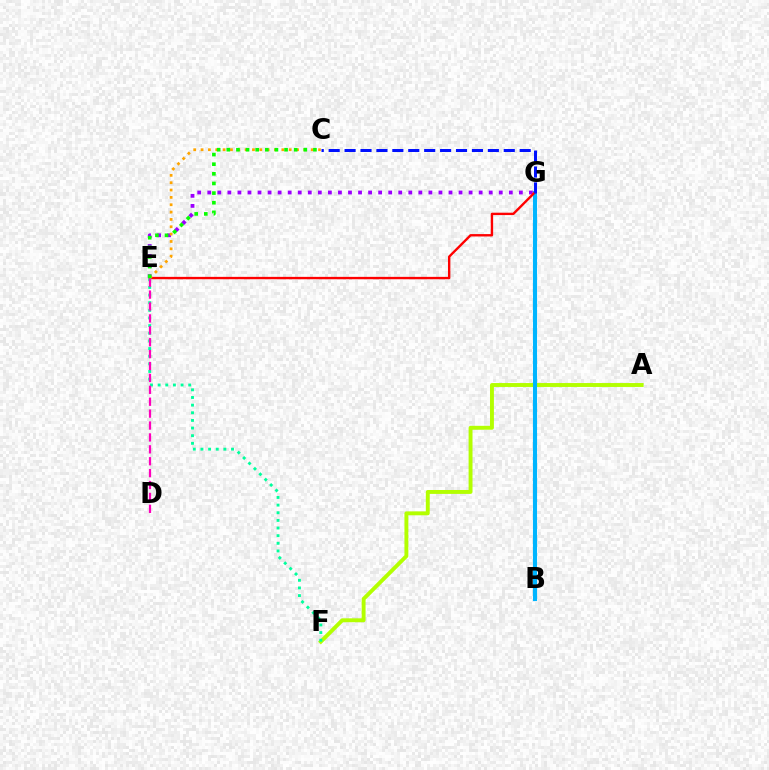{('A', 'F'): [{'color': '#b3ff00', 'line_style': 'solid', 'thickness': 2.81}], ('B', 'G'): [{'color': '#00b5ff', 'line_style': 'solid', 'thickness': 2.95}], ('E', 'G'): [{'color': '#9b00ff', 'line_style': 'dotted', 'thickness': 2.73}, {'color': '#ff0000', 'line_style': 'solid', 'thickness': 1.71}], ('C', 'G'): [{'color': '#0010ff', 'line_style': 'dashed', 'thickness': 2.16}], ('C', 'E'): [{'color': '#ffa500', 'line_style': 'dotted', 'thickness': 2.0}, {'color': '#08ff00', 'line_style': 'dotted', 'thickness': 2.62}], ('E', 'F'): [{'color': '#00ff9d', 'line_style': 'dotted', 'thickness': 2.08}], ('D', 'E'): [{'color': '#ff00bd', 'line_style': 'dashed', 'thickness': 1.62}]}